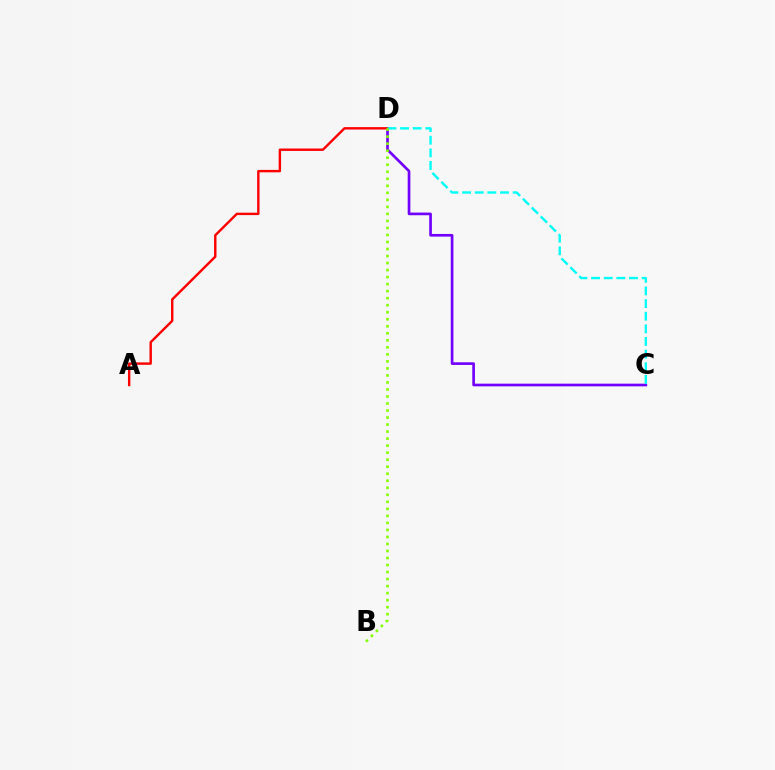{('C', 'D'): [{'color': '#7200ff', 'line_style': 'solid', 'thickness': 1.93}, {'color': '#00fff6', 'line_style': 'dashed', 'thickness': 1.72}], ('A', 'D'): [{'color': '#ff0000', 'line_style': 'solid', 'thickness': 1.74}], ('B', 'D'): [{'color': '#84ff00', 'line_style': 'dotted', 'thickness': 1.91}]}